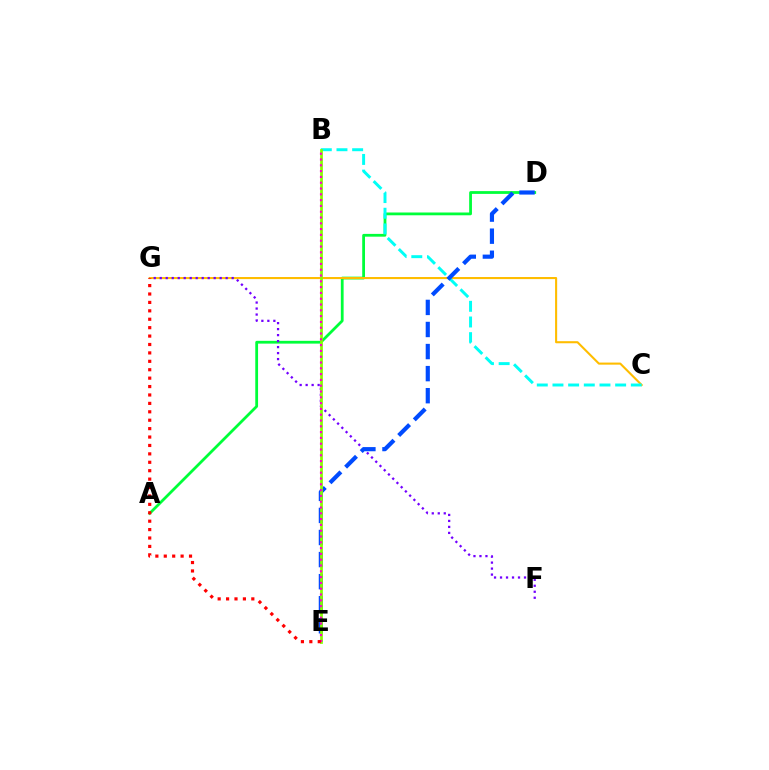{('A', 'D'): [{'color': '#00ff39', 'line_style': 'solid', 'thickness': 2.0}], ('C', 'G'): [{'color': '#ffbd00', 'line_style': 'solid', 'thickness': 1.5}], ('B', 'C'): [{'color': '#00fff6', 'line_style': 'dashed', 'thickness': 2.13}], ('F', 'G'): [{'color': '#7200ff', 'line_style': 'dotted', 'thickness': 1.63}], ('D', 'E'): [{'color': '#004bff', 'line_style': 'dashed', 'thickness': 3.0}], ('B', 'E'): [{'color': '#84ff00', 'line_style': 'solid', 'thickness': 1.98}, {'color': '#ff00cf', 'line_style': 'dotted', 'thickness': 1.58}], ('E', 'G'): [{'color': '#ff0000', 'line_style': 'dotted', 'thickness': 2.29}]}